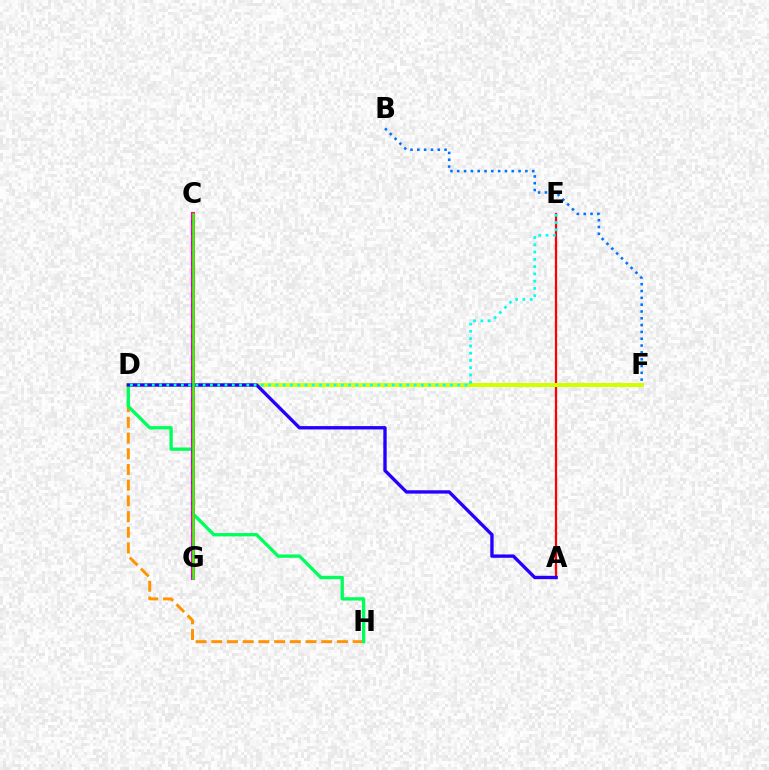{('D', 'H'): [{'color': '#ff9400', 'line_style': 'dashed', 'thickness': 2.13}, {'color': '#00ff5c', 'line_style': 'solid', 'thickness': 2.4}], ('B', 'F'): [{'color': '#0074ff', 'line_style': 'dotted', 'thickness': 1.85}], ('A', 'E'): [{'color': '#ff0000', 'line_style': 'solid', 'thickness': 1.62}], ('D', 'F'): [{'color': '#d1ff00', 'line_style': 'solid', 'thickness': 2.88}], ('C', 'G'): [{'color': '#ff00ac', 'line_style': 'solid', 'thickness': 2.94}, {'color': '#b900ff', 'line_style': 'dotted', 'thickness': 2.83}, {'color': '#3dff00', 'line_style': 'solid', 'thickness': 1.81}], ('A', 'D'): [{'color': '#2500ff', 'line_style': 'solid', 'thickness': 2.42}], ('D', 'E'): [{'color': '#00fff6', 'line_style': 'dotted', 'thickness': 1.98}]}